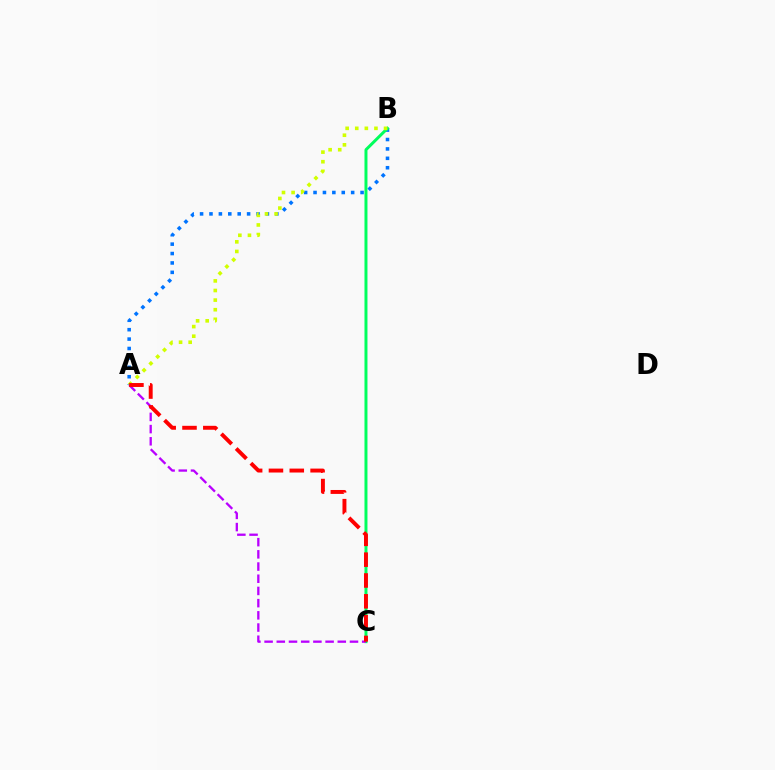{('A', 'B'): [{'color': '#0074ff', 'line_style': 'dotted', 'thickness': 2.56}, {'color': '#d1ff00', 'line_style': 'dotted', 'thickness': 2.61}], ('B', 'C'): [{'color': '#00ff5c', 'line_style': 'solid', 'thickness': 2.15}], ('A', 'C'): [{'color': '#b900ff', 'line_style': 'dashed', 'thickness': 1.66}, {'color': '#ff0000', 'line_style': 'dashed', 'thickness': 2.83}]}